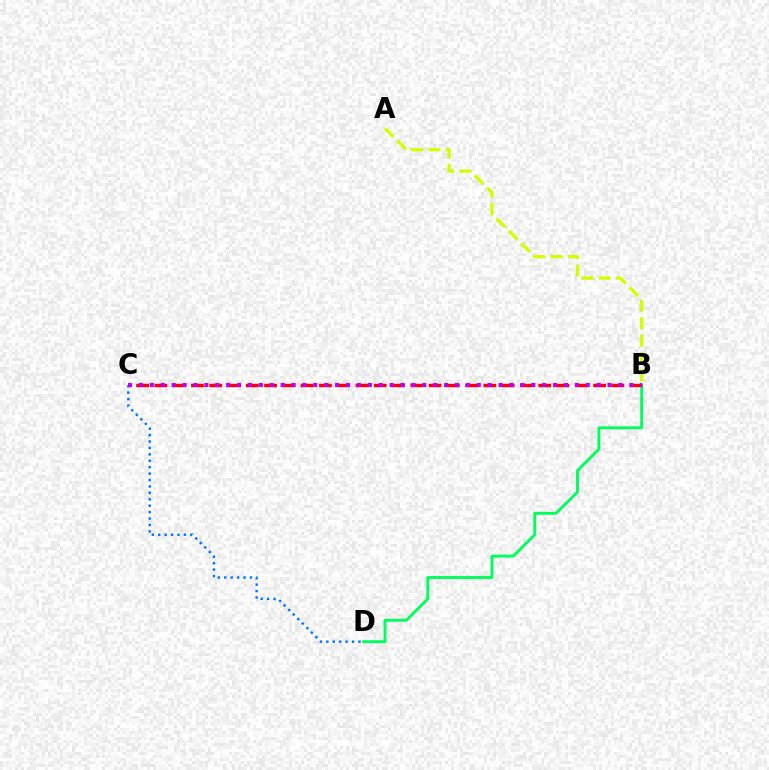{('B', 'D'): [{'color': '#00ff5c', 'line_style': 'solid', 'thickness': 2.08}], ('A', 'B'): [{'color': '#d1ff00', 'line_style': 'dashed', 'thickness': 2.36}], ('B', 'C'): [{'color': '#ff0000', 'line_style': 'dashed', 'thickness': 2.48}, {'color': '#b900ff', 'line_style': 'dotted', 'thickness': 2.96}], ('C', 'D'): [{'color': '#0074ff', 'line_style': 'dotted', 'thickness': 1.74}]}